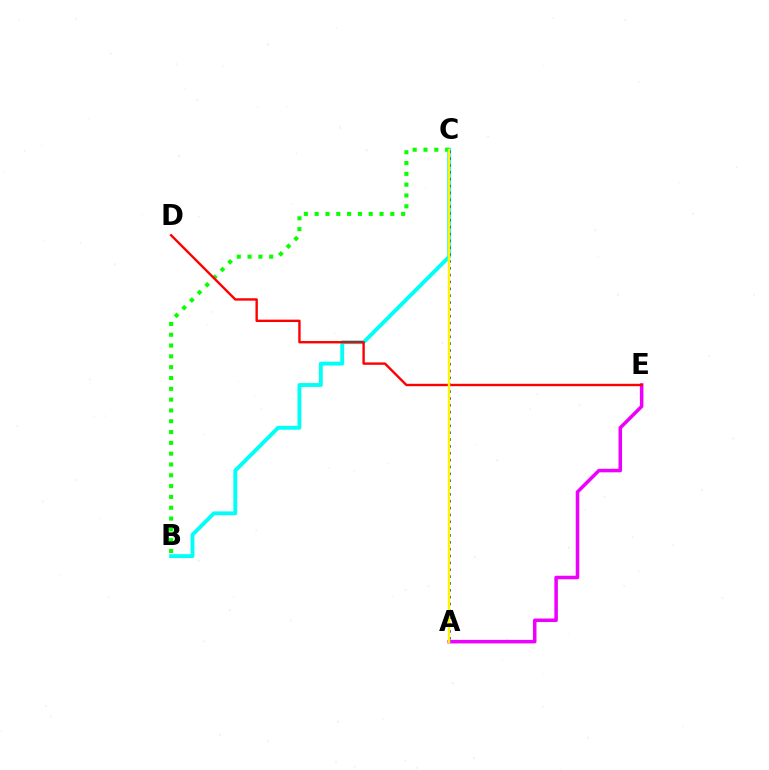{('A', 'E'): [{'color': '#ee00ff', 'line_style': 'solid', 'thickness': 2.54}], ('B', 'C'): [{'color': '#00fff6', 'line_style': 'solid', 'thickness': 2.79}, {'color': '#08ff00', 'line_style': 'dotted', 'thickness': 2.94}], ('A', 'C'): [{'color': '#0010ff', 'line_style': 'dotted', 'thickness': 1.86}, {'color': '#fcf500', 'line_style': 'solid', 'thickness': 1.73}], ('D', 'E'): [{'color': '#ff0000', 'line_style': 'solid', 'thickness': 1.72}]}